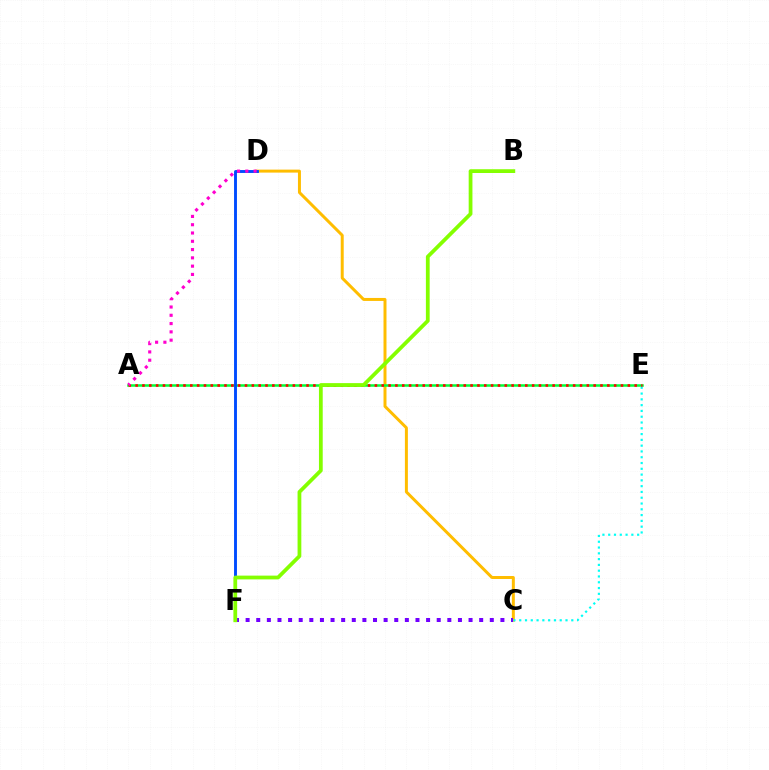{('C', 'D'): [{'color': '#ffbd00', 'line_style': 'solid', 'thickness': 2.15}], ('A', 'E'): [{'color': '#00ff39', 'line_style': 'solid', 'thickness': 1.81}, {'color': '#ff0000', 'line_style': 'dotted', 'thickness': 1.86}], ('C', 'F'): [{'color': '#7200ff', 'line_style': 'dotted', 'thickness': 2.88}], ('D', 'F'): [{'color': '#004bff', 'line_style': 'solid', 'thickness': 2.08}], ('C', 'E'): [{'color': '#00fff6', 'line_style': 'dotted', 'thickness': 1.57}], ('B', 'F'): [{'color': '#84ff00', 'line_style': 'solid', 'thickness': 2.71}], ('A', 'D'): [{'color': '#ff00cf', 'line_style': 'dotted', 'thickness': 2.25}]}